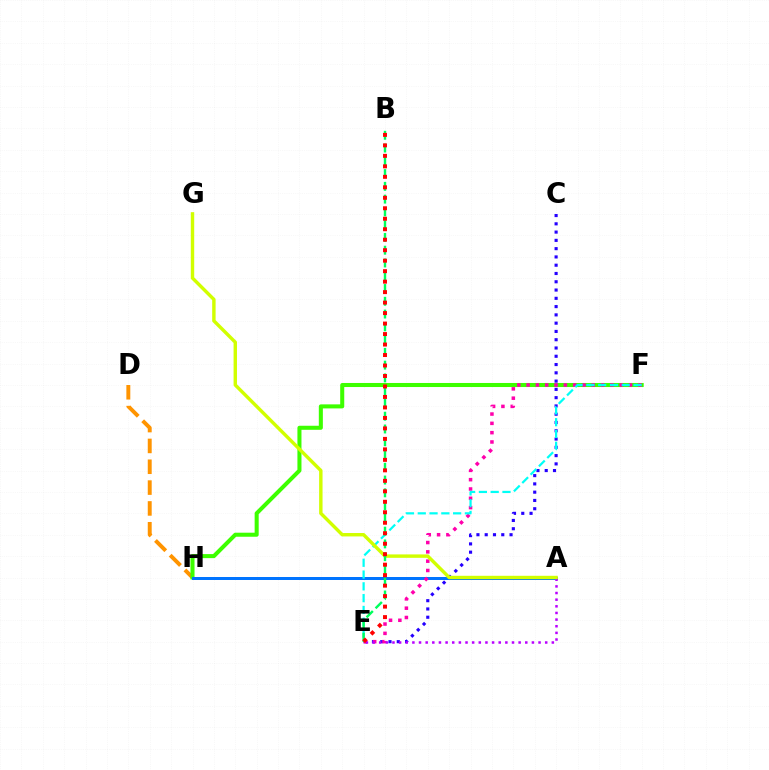{('D', 'H'): [{'color': '#ff9400', 'line_style': 'dashed', 'thickness': 2.83}], ('F', 'H'): [{'color': '#3dff00', 'line_style': 'solid', 'thickness': 2.91}], ('A', 'H'): [{'color': '#0074ff', 'line_style': 'solid', 'thickness': 2.16}], ('C', 'E'): [{'color': '#2500ff', 'line_style': 'dotted', 'thickness': 2.25}], ('E', 'F'): [{'color': '#ff00ac', 'line_style': 'dotted', 'thickness': 2.53}, {'color': '#00fff6', 'line_style': 'dashed', 'thickness': 1.6}], ('A', 'E'): [{'color': '#b900ff', 'line_style': 'dotted', 'thickness': 1.8}], ('A', 'G'): [{'color': '#d1ff00', 'line_style': 'solid', 'thickness': 2.46}], ('B', 'E'): [{'color': '#00ff5c', 'line_style': 'dashed', 'thickness': 1.73}, {'color': '#ff0000', 'line_style': 'dotted', 'thickness': 2.85}]}